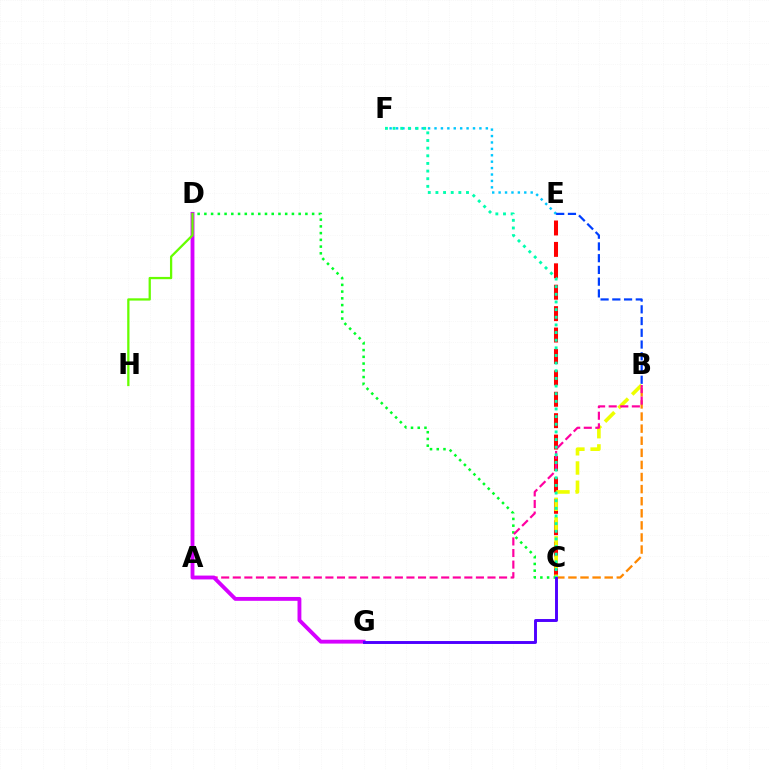{('C', 'E'): [{'color': '#ff0000', 'line_style': 'dashed', 'thickness': 2.91}], ('E', 'F'): [{'color': '#00c7ff', 'line_style': 'dotted', 'thickness': 1.74}], ('B', 'C'): [{'color': '#eeff00', 'line_style': 'dashed', 'thickness': 2.61}, {'color': '#ff8800', 'line_style': 'dashed', 'thickness': 1.64}], ('B', 'E'): [{'color': '#003fff', 'line_style': 'dashed', 'thickness': 1.59}], ('C', 'D'): [{'color': '#00ff27', 'line_style': 'dotted', 'thickness': 1.83}], ('A', 'B'): [{'color': '#ff00a0', 'line_style': 'dashed', 'thickness': 1.57}], ('D', 'G'): [{'color': '#d600ff', 'line_style': 'solid', 'thickness': 2.77}], ('C', 'F'): [{'color': '#00ffaf', 'line_style': 'dotted', 'thickness': 2.08}], ('D', 'H'): [{'color': '#66ff00', 'line_style': 'solid', 'thickness': 1.64}], ('C', 'G'): [{'color': '#4f00ff', 'line_style': 'solid', 'thickness': 2.1}]}